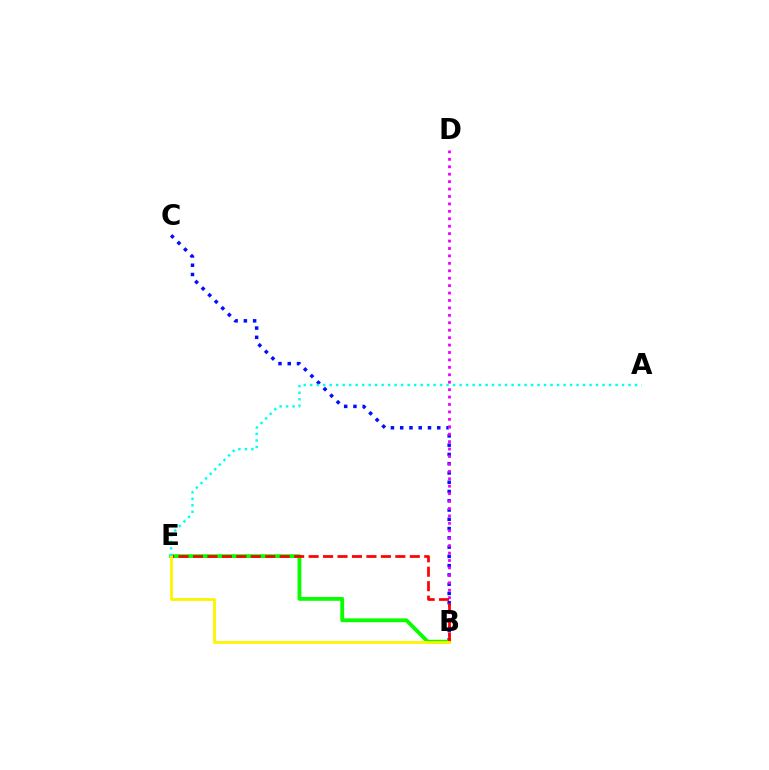{('B', 'C'): [{'color': '#0010ff', 'line_style': 'dotted', 'thickness': 2.52}], ('B', 'D'): [{'color': '#ee00ff', 'line_style': 'dotted', 'thickness': 2.02}], ('B', 'E'): [{'color': '#08ff00', 'line_style': 'solid', 'thickness': 2.75}, {'color': '#ff0000', 'line_style': 'dashed', 'thickness': 1.96}, {'color': '#fcf500', 'line_style': 'solid', 'thickness': 2.04}], ('A', 'E'): [{'color': '#00fff6', 'line_style': 'dotted', 'thickness': 1.77}]}